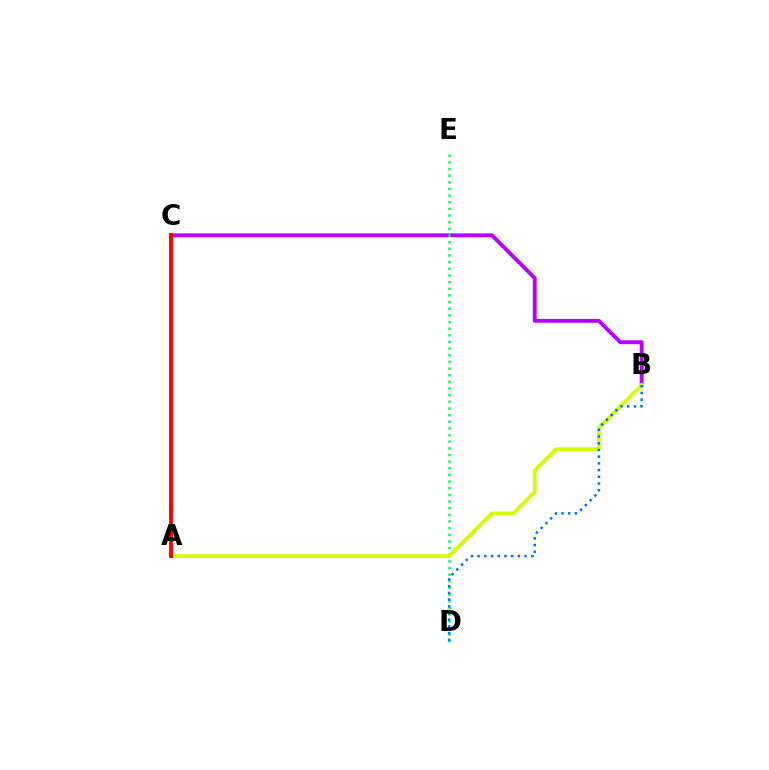{('B', 'C'): [{'color': '#b900ff', 'line_style': 'solid', 'thickness': 2.79}], ('D', 'E'): [{'color': '#00ff5c', 'line_style': 'dotted', 'thickness': 1.81}], ('A', 'B'): [{'color': '#d1ff00', 'line_style': 'solid', 'thickness': 2.69}], ('A', 'C'): [{'color': '#ff0000', 'line_style': 'solid', 'thickness': 2.81}], ('B', 'D'): [{'color': '#0074ff', 'line_style': 'dotted', 'thickness': 1.82}]}